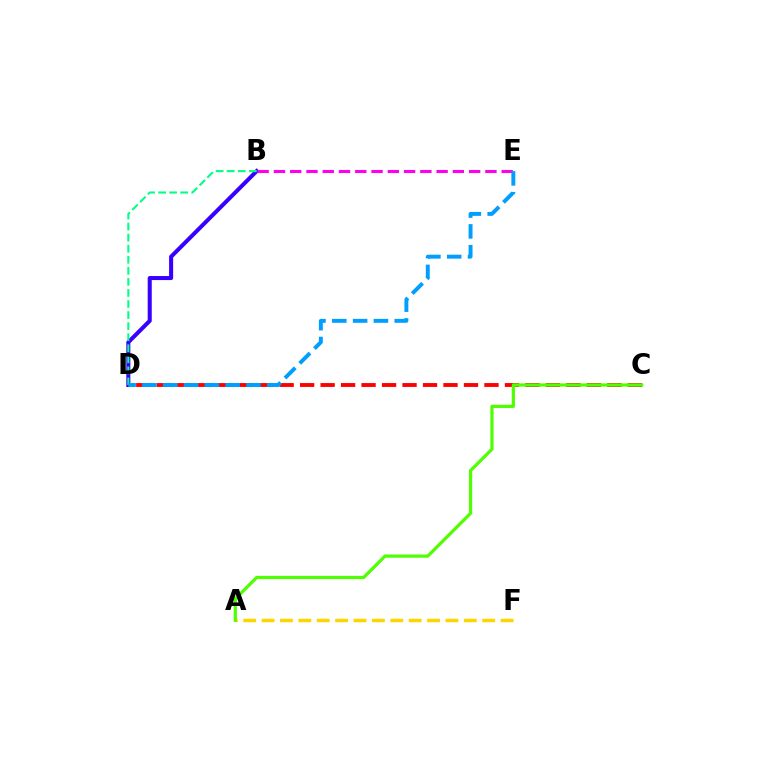{('A', 'F'): [{'color': '#ffd500', 'line_style': 'dashed', 'thickness': 2.5}], ('C', 'D'): [{'color': '#ff0000', 'line_style': 'dashed', 'thickness': 2.78}], ('B', 'D'): [{'color': '#3700ff', 'line_style': 'solid', 'thickness': 2.91}, {'color': '#00ff86', 'line_style': 'dashed', 'thickness': 1.5}], ('B', 'E'): [{'color': '#ff00ed', 'line_style': 'dashed', 'thickness': 2.21}], ('A', 'C'): [{'color': '#4fff00', 'line_style': 'solid', 'thickness': 2.3}], ('D', 'E'): [{'color': '#009eff', 'line_style': 'dashed', 'thickness': 2.83}]}